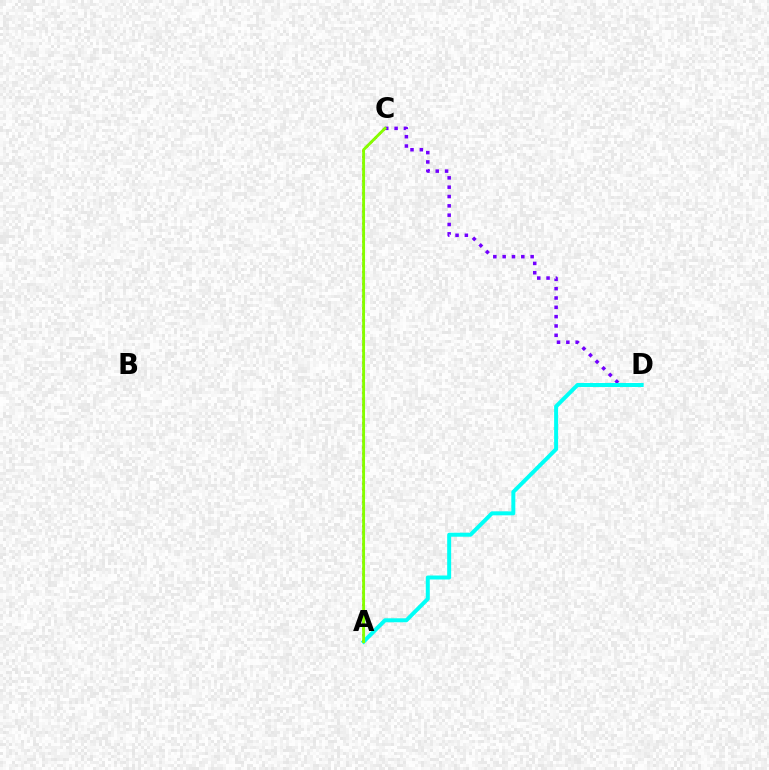{('C', 'D'): [{'color': '#7200ff', 'line_style': 'dotted', 'thickness': 2.53}], ('A', 'D'): [{'color': '#00fff6', 'line_style': 'solid', 'thickness': 2.86}], ('A', 'C'): [{'color': '#ff0000', 'line_style': 'dotted', 'thickness': 1.64}, {'color': '#84ff00', 'line_style': 'solid', 'thickness': 2.06}]}